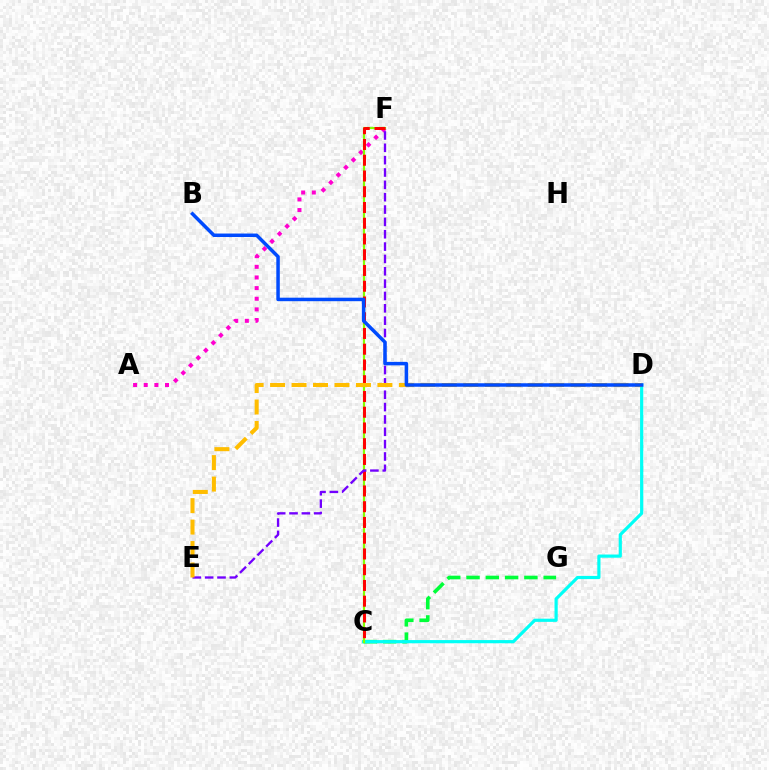{('C', 'G'): [{'color': '#00ff39', 'line_style': 'dashed', 'thickness': 2.62}], ('A', 'F'): [{'color': '#ff00cf', 'line_style': 'dotted', 'thickness': 2.89}], ('C', 'D'): [{'color': '#00fff6', 'line_style': 'solid', 'thickness': 2.29}], ('C', 'F'): [{'color': '#84ff00', 'line_style': 'solid', 'thickness': 1.59}, {'color': '#ff0000', 'line_style': 'dashed', 'thickness': 2.14}], ('E', 'F'): [{'color': '#7200ff', 'line_style': 'dashed', 'thickness': 1.68}], ('D', 'E'): [{'color': '#ffbd00', 'line_style': 'dashed', 'thickness': 2.92}], ('B', 'D'): [{'color': '#004bff', 'line_style': 'solid', 'thickness': 2.52}]}